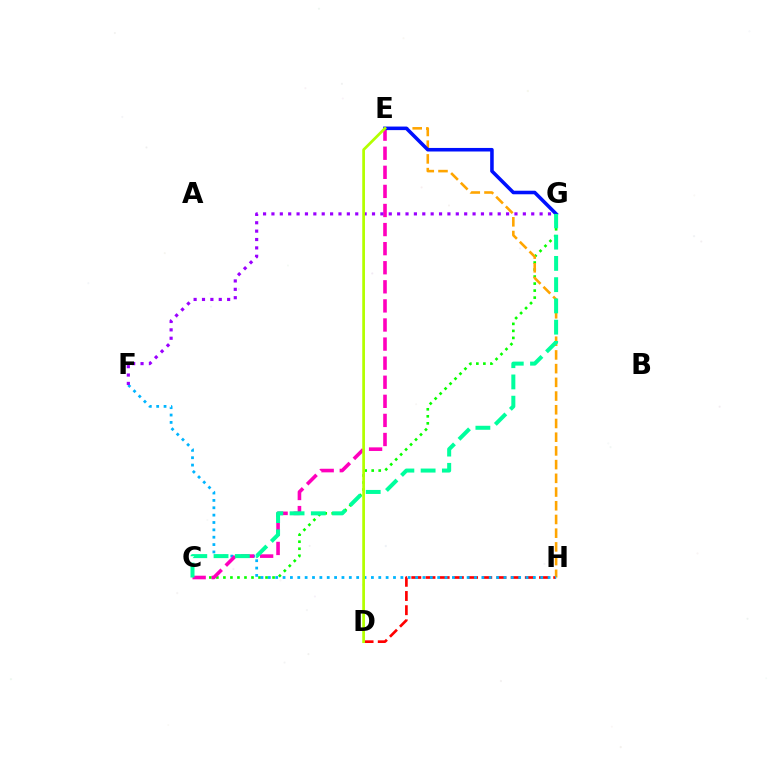{('D', 'H'): [{'color': '#ff0000', 'line_style': 'dashed', 'thickness': 1.93}], ('C', 'G'): [{'color': '#08ff00', 'line_style': 'dotted', 'thickness': 1.91}, {'color': '#00ff9d', 'line_style': 'dashed', 'thickness': 2.89}], ('E', 'H'): [{'color': '#ffa500', 'line_style': 'dashed', 'thickness': 1.86}], ('F', 'H'): [{'color': '#00b5ff', 'line_style': 'dotted', 'thickness': 2.0}], ('C', 'E'): [{'color': '#ff00bd', 'line_style': 'dashed', 'thickness': 2.59}], ('F', 'G'): [{'color': '#9b00ff', 'line_style': 'dotted', 'thickness': 2.28}], ('E', 'G'): [{'color': '#0010ff', 'line_style': 'solid', 'thickness': 2.56}], ('D', 'E'): [{'color': '#b3ff00', 'line_style': 'solid', 'thickness': 1.96}]}